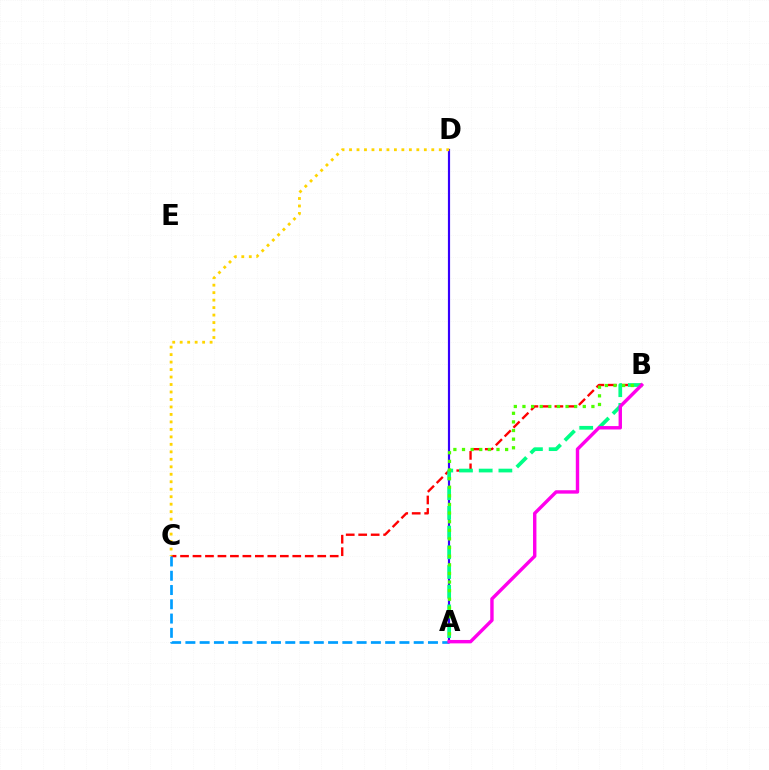{('B', 'C'): [{'color': '#ff0000', 'line_style': 'dashed', 'thickness': 1.69}], ('A', 'C'): [{'color': '#009eff', 'line_style': 'dashed', 'thickness': 1.94}], ('A', 'D'): [{'color': '#3700ff', 'line_style': 'solid', 'thickness': 1.57}], ('A', 'B'): [{'color': '#00ff86', 'line_style': 'dashed', 'thickness': 2.68}, {'color': '#4fff00', 'line_style': 'dotted', 'thickness': 2.34}, {'color': '#ff00ed', 'line_style': 'solid', 'thickness': 2.45}], ('C', 'D'): [{'color': '#ffd500', 'line_style': 'dotted', 'thickness': 2.03}]}